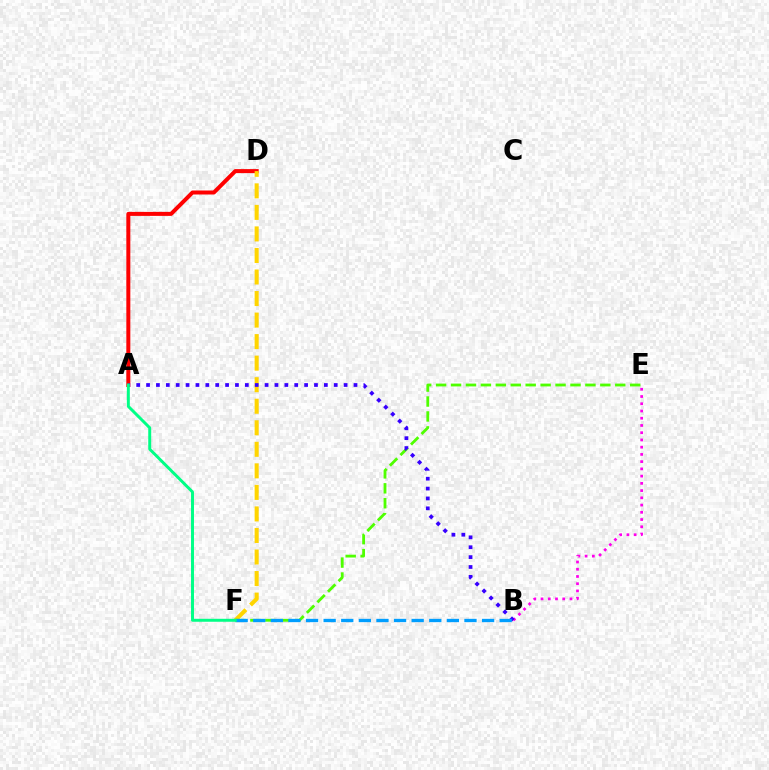{('A', 'D'): [{'color': '#ff0000', 'line_style': 'solid', 'thickness': 2.88}], ('D', 'F'): [{'color': '#ffd500', 'line_style': 'dashed', 'thickness': 2.93}], ('B', 'E'): [{'color': '#ff00ed', 'line_style': 'dotted', 'thickness': 1.97}], ('E', 'F'): [{'color': '#4fff00', 'line_style': 'dashed', 'thickness': 2.03}], ('A', 'B'): [{'color': '#3700ff', 'line_style': 'dotted', 'thickness': 2.68}], ('B', 'F'): [{'color': '#009eff', 'line_style': 'dashed', 'thickness': 2.39}], ('A', 'F'): [{'color': '#00ff86', 'line_style': 'solid', 'thickness': 2.13}]}